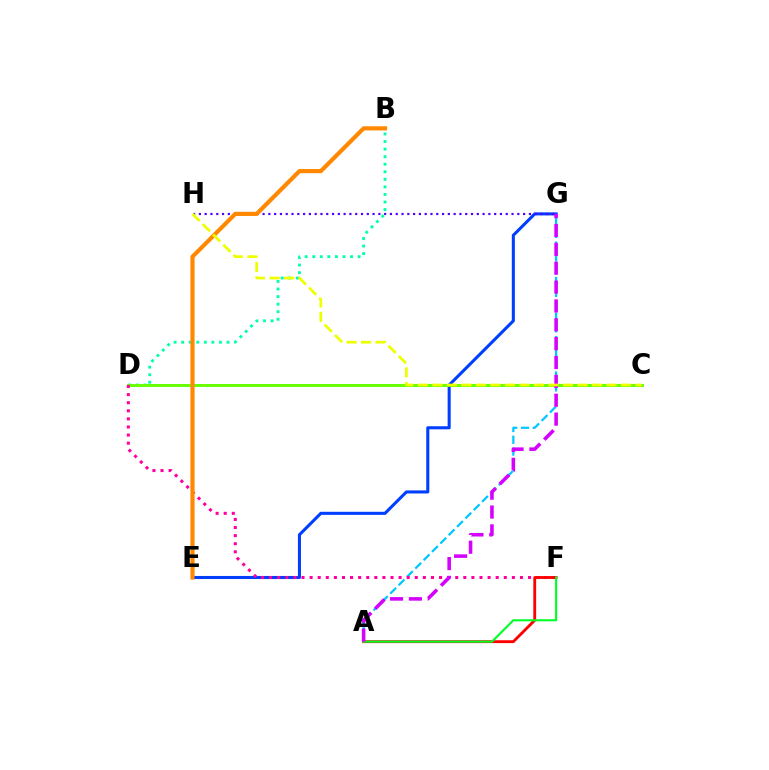{('E', 'G'): [{'color': '#003fff', 'line_style': 'solid', 'thickness': 2.21}], ('A', 'G'): [{'color': '#00c7ff', 'line_style': 'dashed', 'thickness': 1.6}, {'color': '#d600ff', 'line_style': 'dashed', 'thickness': 2.56}], ('B', 'D'): [{'color': '#00ffaf', 'line_style': 'dotted', 'thickness': 2.05}], ('C', 'D'): [{'color': '#66ff00', 'line_style': 'solid', 'thickness': 2.1}], ('D', 'F'): [{'color': '#ff00a0', 'line_style': 'dotted', 'thickness': 2.2}], ('A', 'F'): [{'color': '#ff0000', 'line_style': 'solid', 'thickness': 2.05}, {'color': '#00ff27', 'line_style': 'solid', 'thickness': 1.52}], ('G', 'H'): [{'color': '#4f00ff', 'line_style': 'dotted', 'thickness': 1.57}], ('B', 'E'): [{'color': '#ff8800', 'line_style': 'solid', 'thickness': 2.98}], ('C', 'H'): [{'color': '#eeff00', 'line_style': 'dashed', 'thickness': 1.97}]}